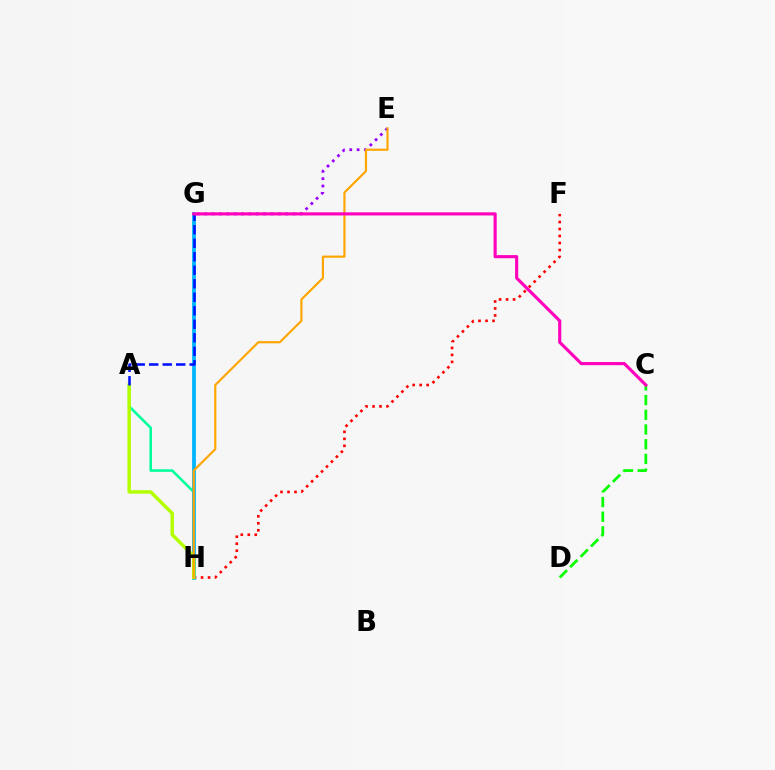{('A', 'H'): [{'color': '#00ff9d', 'line_style': 'solid', 'thickness': 1.86}, {'color': '#b3ff00', 'line_style': 'solid', 'thickness': 2.49}], ('F', 'H'): [{'color': '#ff0000', 'line_style': 'dotted', 'thickness': 1.9}], ('G', 'H'): [{'color': '#00b5ff', 'line_style': 'solid', 'thickness': 2.72}], ('E', 'G'): [{'color': '#9b00ff', 'line_style': 'dotted', 'thickness': 2.0}], ('C', 'D'): [{'color': '#08ff00', 'line_style': 'dashed', 'thickness': 2.0}], ('A', 'G'): [{'color': '#0010ff', 'line_style': 'dashed', 'thickness': 1.83}], ('E', 'H'): [{'color': '#ffa500', 'line_style': 'solid', 'thickness': 1.55}], ('C', 'G'): [{'color': '#ff00bd', 'line_style': 'solid', 'thickness': 2.25}]}